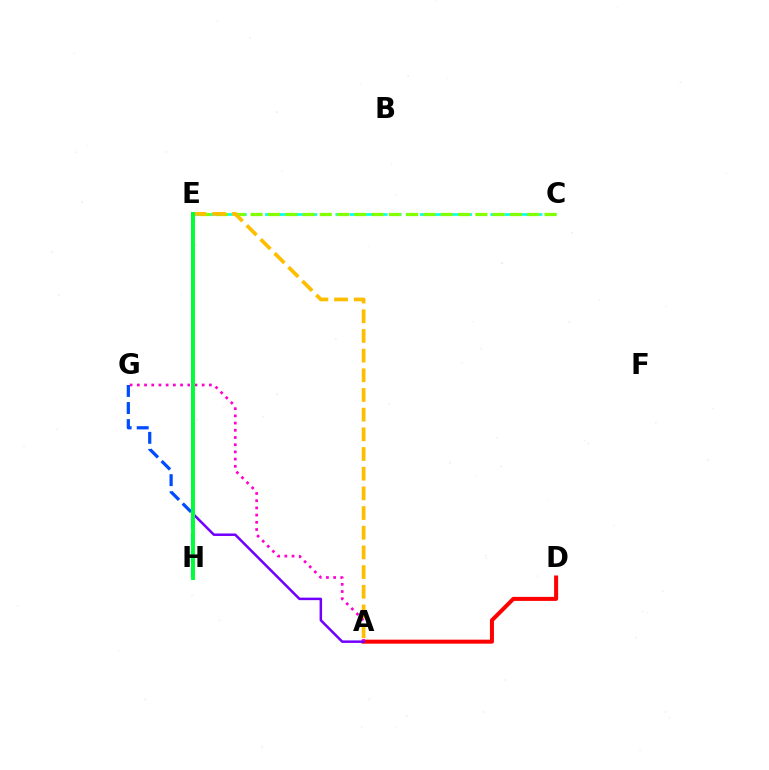{('C', 'E'): [{'color': '#00fff6', 'line_style': 'dashed', 'thickness': 1.91}, {'color': '#84ff00', 'line_style': 'dashed', 'thickness': 2.35}], ('A', 'D'): [{'color': '#ff0000', 'line_style': 'solid', 'thickness': 2.89}], ('A', 'G'): [{'color': '#ff00cf', 'line_style': 'dotted', 'thickness': 1.96}], ('A', 'E'): [{'color': '#ffbd00', 'line_style': 'dashed', 'thickness': 2.67}, {'color': '#7200ff', 'line_style': 'solid', 'thickness': 1.81}], ('G', 'H'): [{'color': '#004bff', 'line_style': 'dashed', 'thickness': 2.32}], ('E', 'H'): [{'color': '#00ff39', 'line_style': 'solid', 'thickness': 2.84}]}